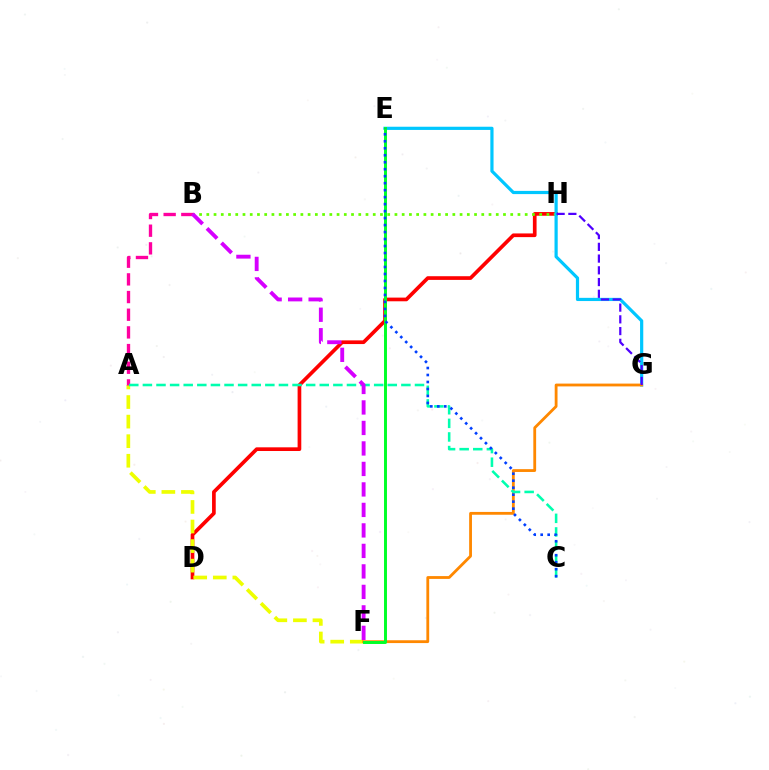{('D', 'H'): [{'color': '#ff0000', 'line_style': 'solid', 'thickness': 2.65}], ('B', 'H'): [{'color': '#66ff00', 'line_style': 'dotted', 'thickness': 1.97}], ('E', 'G'): [{'color': '#00c7ff', 'line_style': 'solid', 'thickness': 2.3}], ('A', 'F'): [{'color': '#eeff00', 'line_style': 'dashed', 'thickness': 2.66}], ('F', 'G'): [{'color': '#ff8800', 'line_style': 'solid', 'thickness': 2.03}], ('G', 'H'): [{'color': '#4f00ff', 'line_style': 'dashed', 'thickness': 1.59}], ('A', 'B'): [{'color': '#ff00a0', 'line_style': 'dashed', 'thickness': 2.4}], ('A', 'C'): [{'color': '#00ffaf', 'line_style': 'dashed', 'thickness': 1.85}], ('E', 'F'): [{'color': '#00ff27', 'line_style': 'solid', 'thickness': 2.13}], ('B', 'F'): [{'color': '#d600ff', 'line_style': 'dashed', 'thickness': 2.78}], ('C', 'E'): [{'color': '#003fff', 'line_style': 'dotted', 'thickness': 1.9}]}